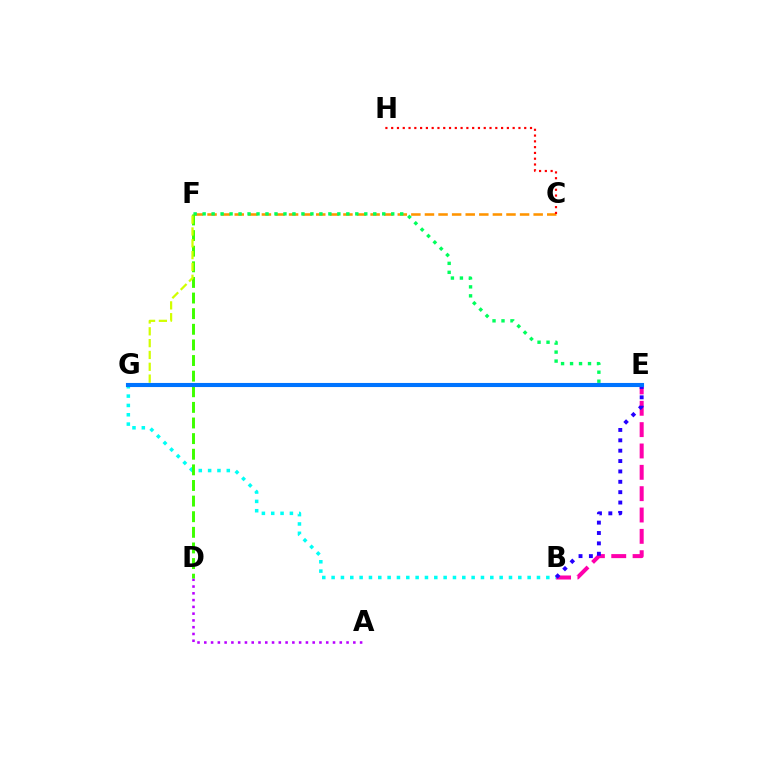{('B', 'E'): [{'color': '#ff00ac', 'line_style': 'dashed', 'thickness': 2.9}, {'color': '#2500ff', 'line_style': 'dotted', 'thickness': 2.82}], ('B', 'G'): [{'color': '#00fff6', 'line_style': 'dotted', 'thickness': 2.54}], ('C', 'F'): [{'color': '#ff9400', 'line_style': 'dashed', 'thickness': 1.85}], ('E', 'F'): [{'color': '#00ff5c', 'line_style': 'dotted', 'thickness': 2.44}], ('A', 'D'): [{'color': '#b900ff', 'line_style': 'dotted', 'thickness': 1.84}], ('D', 'F'): [{'color': '#3dff00', 'line_style': 'dashed', 'thickness': 2.12}], ('C', 'H'): [{'color': '#ff0000', 'line_style': 'dotted', 'thickness': 1.57}], ('F', 'G'): [{'color': '#d1ff00', 'line_style': 'dashed', 'thickness': 1.61}], ('E', 'G'): [{'color': '#0074ff', 'line_style': 'solid', 'thickness': 2.95}]}